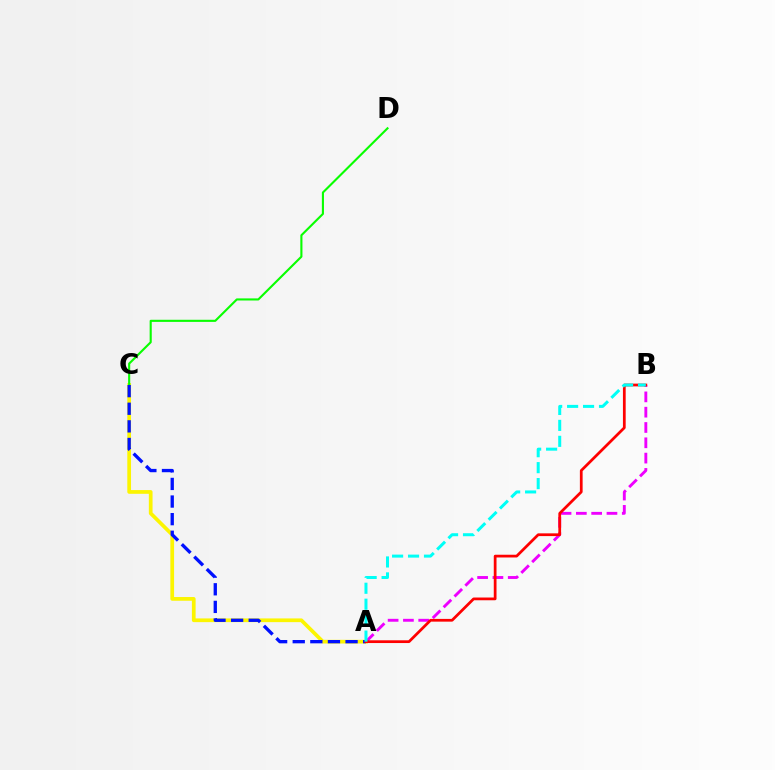{('A', 'C'): [{'color': '#fcf500', 'line_style': 'solid', 'thickness': 2.68}, {'color': '#0010ff', 'line_style': 'dashed', 'thickness': 2.39}], ('A', 'B'): [{'color': '#ee00ff', 'line_style': 'dashed', 'thickness': 2.08}, {'color': '#ff0000', 'line_style': 'solid', 'thickness': 1.97}, {'color': '#00fff6', 'line_style': 'dashed', 'thickness': 2.17}], ('C', 'D'): [{'color': '#08ff00', 'line_style': 'solid', 'thickness': 1.52}]}